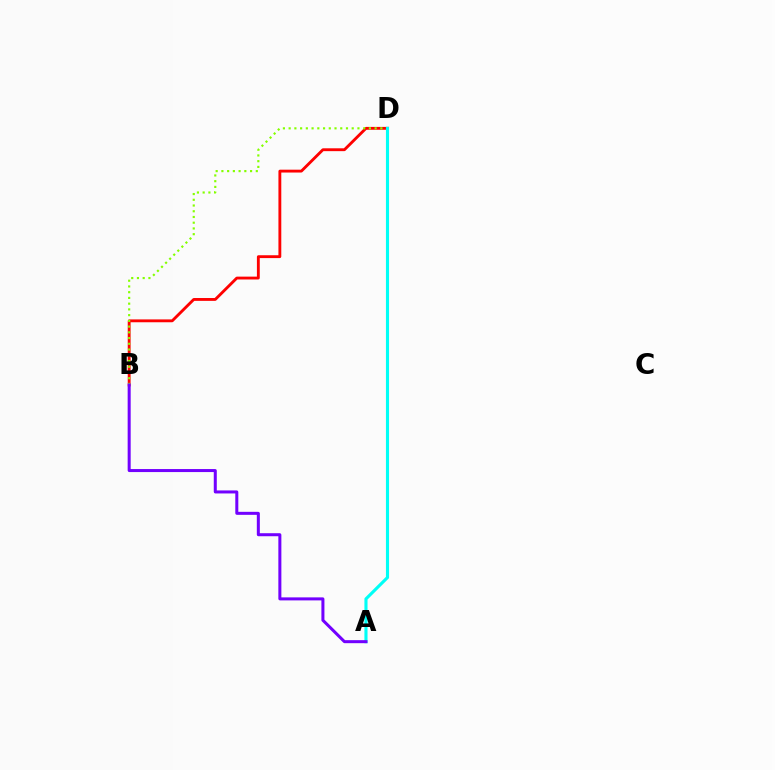{('B', 'D'): [{'color': '#ff0000', 'line_style': 'solid', 'thickness': 2.05}, {'color': '#84ff00', 'line_style': 'dotted', 'thickness': 1.56}], ('A', 'D'): [{'color': '#00fff6', 'line_style': 'solid', 'thickness': 2.25}], ('A', 'B'): [{'color': '#7200ff', 'line_style': 'solid', 'thickness': 2.17}]}